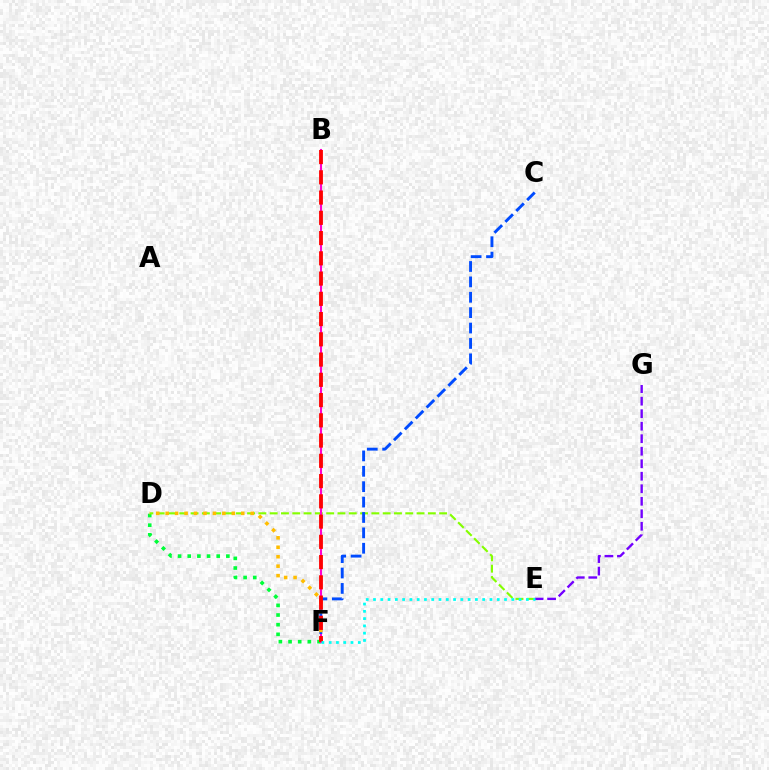{('D', 'F'): [{'color': '#00ff39', 'line_style': 'dotted', 'thickness': 2.62}, {'color': '#ffbd00', 'line_style': 'dotted', 'thickness': 2.57}], ('D', 'E'): [{'color': '#84ff00', 'line_style': 'dashed', 'thickness': 1.54}], ('B', 'F'): [{'color': '#ff00cf', 'line_style': 'solid', 'thickness': 1.51}, {'color': '#ff0000', 'line_style': 'dashed', 'thickness': 2.75}], ('E', 'G'): [{'color': '#7200ff', 'line_style': 'dashed', 'thickness': 1.7}], ('C', 'F'): [{'color': '#004bff', 'line_style': 'dashed', 'thickness': 2.09}], ('E', 'F'): [{'color': '#00fff6', 'line_style': 'dotted', 'thickness': 1.98}]}